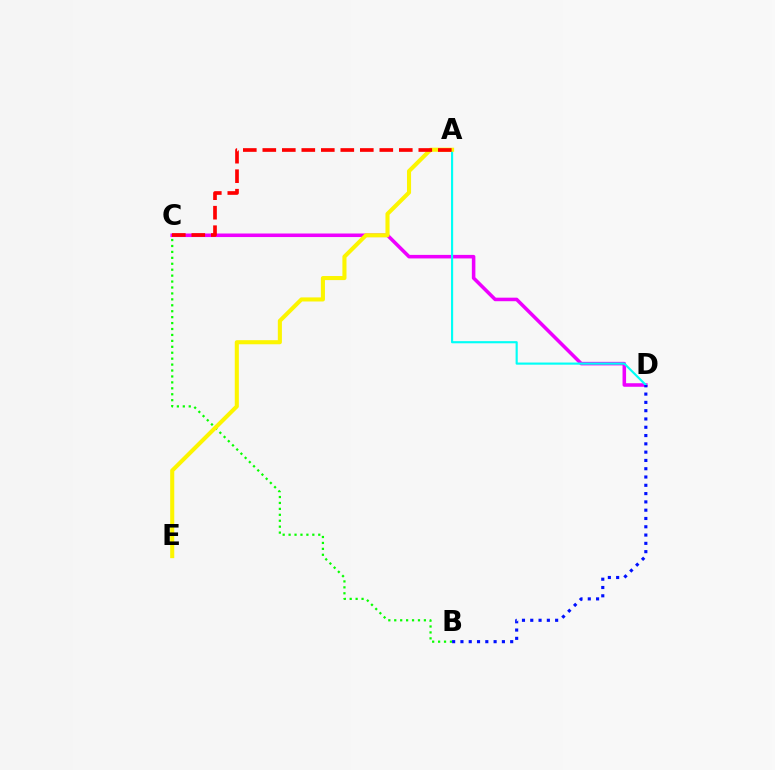{('C', 'D'): [{'color': '#ee00ff', 'line_style': 'solid', 'thickness': 2.55}], ('A', 'D'): [{'color': '#00fff6', 'line_style': 'solid', 'thickness': 1.54}], ('B', 'C'): [{'color': '#08ff00', 'line_style': 'dotted', 'thickness': 1.61}], ('B', 'D'): [{'color': '#0010ff', 'line_style': 'dotted', 'thickness': 2.25}], ('A', 'E'): [{'color': '#fcf500', 'line_style': 'solid', 'thickness': 2.94}], ('A', 'C'): [{'color': '#ff0000', 'line_style': 'dashed', 'thickness': 2.65}]}